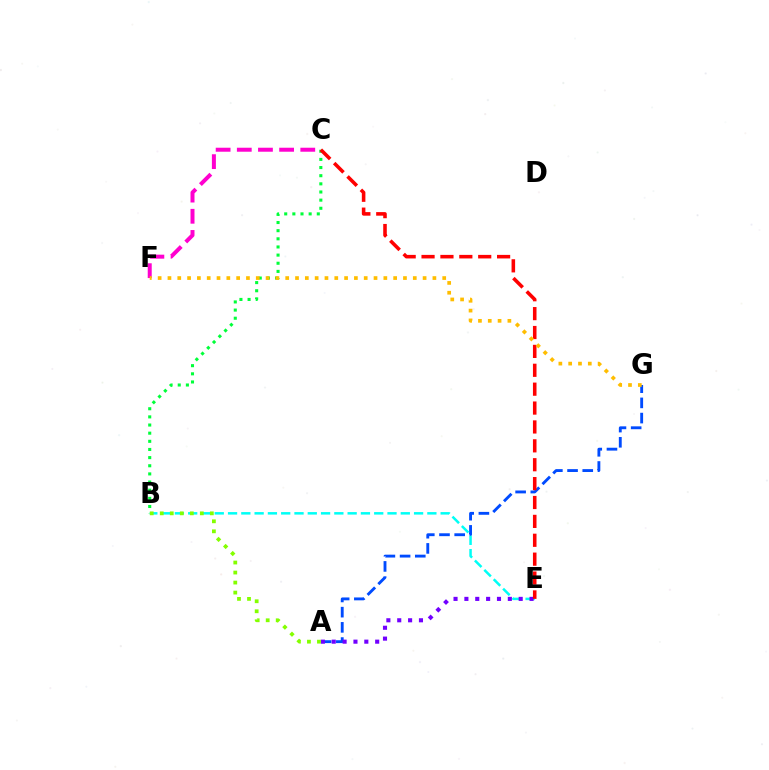{('A', 'G'): [{'color': '#004bff', 'line_style': 'dashed', 'thickness': 2.06}], ('B', 'E'): [{'color': '#00fff6', 'line_style': 'dashed', 'thickness': 1.81}], ('B', 'C'): [{'color': '#00ff39', 'line_style': 'dotted', 'thickness': 2.21}], ('A', 'E'): [{'color': '#7200ff', 'line_style': 'dotted', 'thickness': 2.95}], ('C', 'E'): [{'color': '#ff0000', 'line_style': 'dashed', 'thickness': 2.57}], ('A', 'B'): [{'color': '#84ff00', 'line_style': 'dotted', 'thickness': 2.72}], ('C', 'F'): [{'color': '#ff00cf', 'line_style': 'dashed', 'thickness': 2.87}], ('F', 'G'): [{'color': '#ffbd00', 'line_style': 'dotted', 'thickness': 2.67}]}